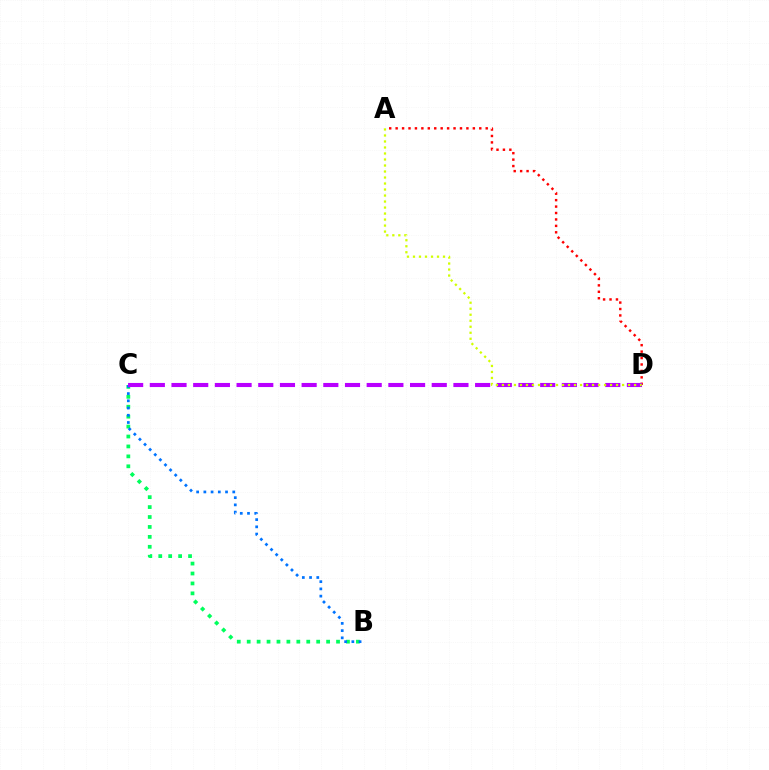{('B', 'C'): [{'color': '#00ff5c', 'line_style': 'dotted', 'thickness': 2.7}, {'color': '#0074ff', 'line_style': 'dotted', 'thickness': 1.96}], ('A', 'D'): [{'color': '#ff0000', 'line_style': 'dotted', 'thickness': 1.75}, {'color': '#d1ff00', 'line_style': 'dotted', 'thickness': 1.63}], ('C', 'D'): [{'color': '#b900ff', 'line_style': 'dashed', 'thickness': 2.95}]}